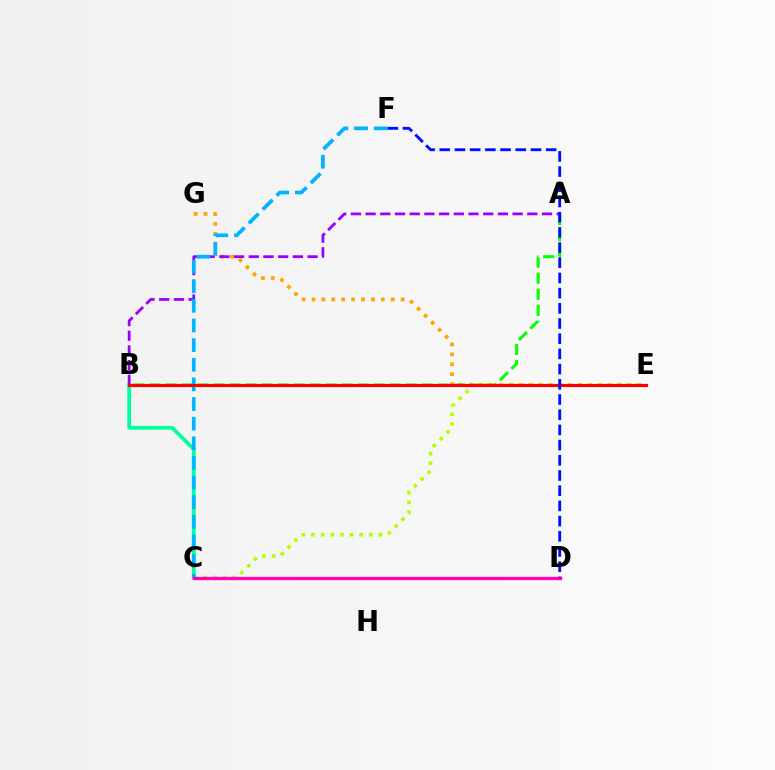{('E', 'G'): [{'color': '#ffa500', 'line_style': 'dotted', 'thickness': 2.69}], ('A', 'B'): [{'color': '#08ff00', 'line_style': 'dashed', 'thickness': 2.18}, {'color': '#9b00ff', 'line_style': 'dashed', 'thickness': 2.0}], ('C', 'E'): [{'color': '#b3ff00', 'line_style': 'dotted', 'thickness': 2.62}], ('B', 'C'): [{'color': '#00ff9d', 'line_style': 'solid', 'thickness': 2.69}], ('C', 'F'): [{'color': '#00b5ff', 'line_style': 'dashed', 'thickness': 2.67}], ('B', 'E'): [{'color': '#ff0000', 'line_style': 'solid', 'thickness': 2.29}], ('C', 'D'): [{'color': '#ff00bd', 'line_style': 'solid', 'thickness': 2.38}], ('D', 'F'): [{'color': '#0010ff', 'line_style': 'dashed', 'thickness': 2.06}]}